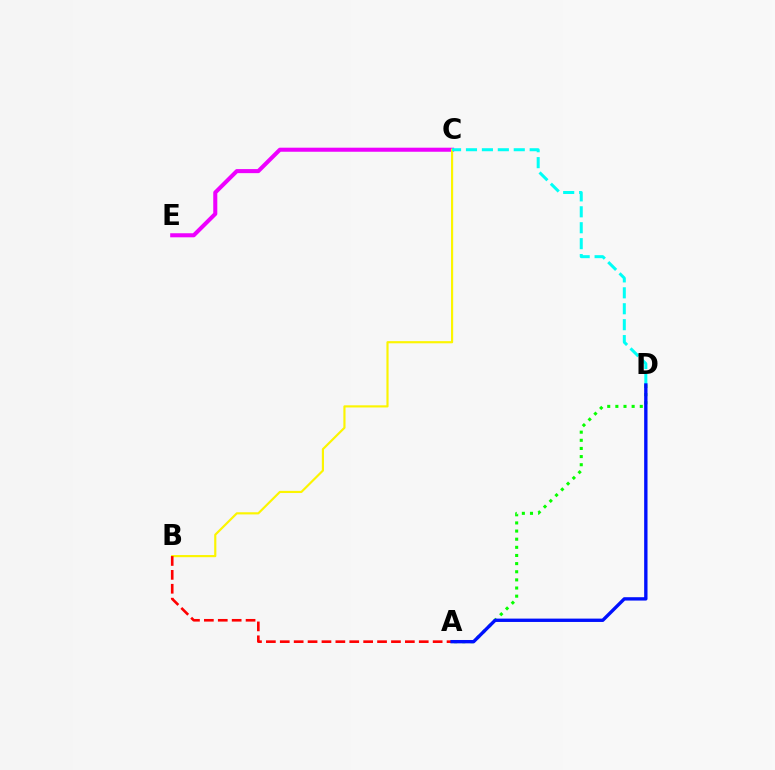{('A', 'D'): [{'color': '#08ff00', 'line_style': 'dotted', 'thickness': 2.21}, {'color': '#0010ff', 'line_style': 'solid', 'thickness': 2.42}], ('C', 'E'): [{'color': '#ee00ff', 'line_style': 'solid', 'thickness': 2.92}], ('B', 'C'): [{'color': '#fcf500', 'line_style': 'solid', 'thickness': 1.56}], ('C', 'D'): [{'color': '#00fff6', 'line_style': 'dashed', 'thickness': 2.16}], ('A', 'B'): [{'color': '#ff0000', 'line_style': 'dashed', 'thickness': 1.89}]}